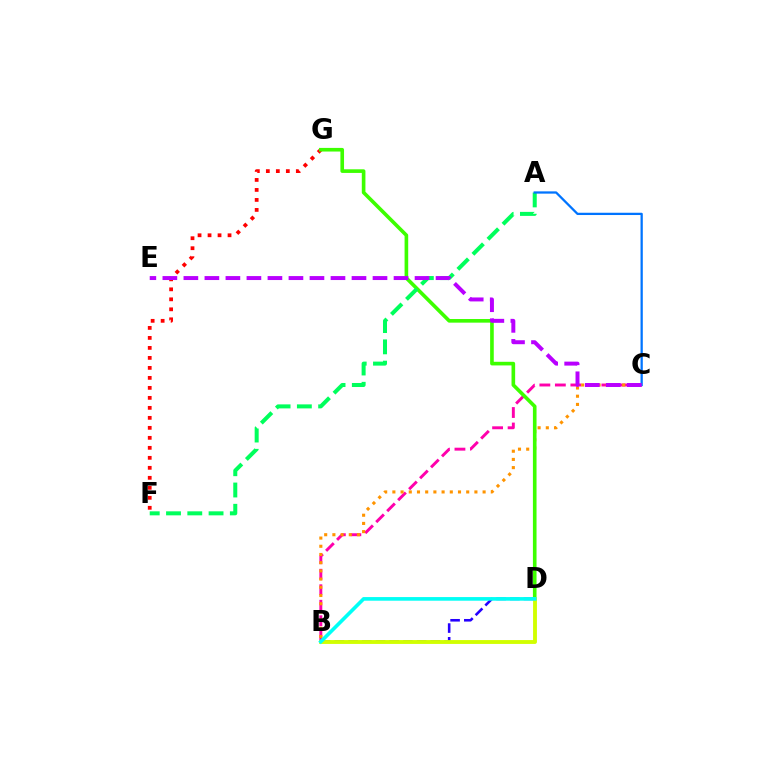{('F', 'G'): [{'color': '#ff0000', 'line_style': 'dotted', 'thickness': 2.72}], ('B', 'C'): [{'color': '#ff00ac', 'line_style': 'dashed', 'thickness': 2.11}, {'color': '#ff9400', 'line_style': 'dotted', 'thickness': 2.23}], ('B', 'D'): [{'color': '#2500ff', 'line_style': 'dashed', 'thickness': 1.86}, {'color': '#d1ff00', 'line_style': 'solid', 'thickness': 2.78}, {'color': '#00fff6', 'line_style': 'solid', 'thickness': 2.61}], ('D', 'G'): [{'color': '#3dff00', 'line_style': 'solid', 'thickness': 2.62}], ('A', 'F'): [{'color': '#00ff5c', 'line_style': 'dashed', 'thickness': 2.89}], ('A', 'C'): [{'color': '#0074ff', 'line_style': 'solid', 'thickness': 1.64}], ('C', 'E'): [{'color': '#b900ff', 'line_style': 'dashed', 'thickness': 2.85}]}